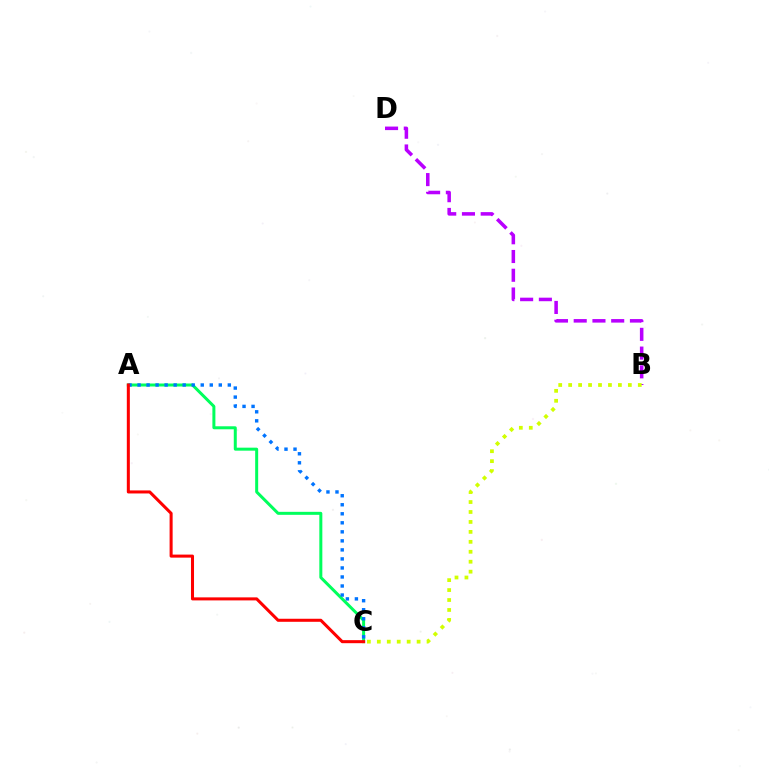{('A', 'C'): [{'color': '#00ff5c', 'line_style': 'solid', 'thickness': 2.16}, {'color': '#0074ff', 'line_style': 'dotted', 'thickness': 2.45}, {'color': '#ff0000', 'line_style': 'solid', 'thickness': 2.19}], ('B', 'D'): [{'color': '#b900ff', 'line_style': 'dashed', 'thickness': 2.55}], ('B', 'C'): [{'color': '#d1ff00', 'line_style': 'dotted', 'thickness': 2.7}]}